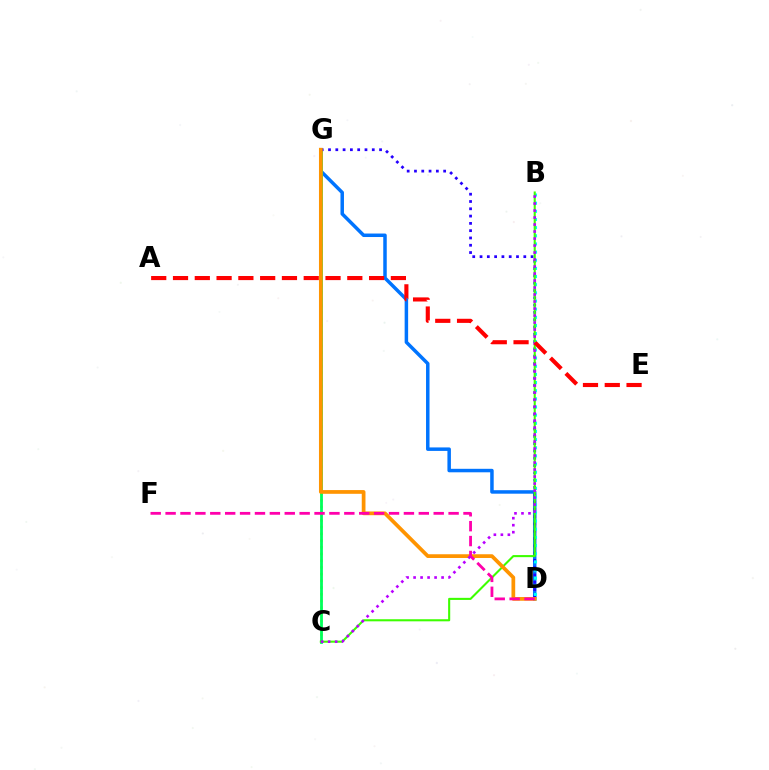{('C', 'G'): [{'color': '#d1ff00', 'line_style': 'dotted', 'thickness': 1.82}, {'color': '#00ff5c', 'line_style': 'solid', 'thickness': 2.01}], ('D', 'G'): [{'color': '#0074ff', 'line_style': 'solid', 'thickness': 2.51}, {'color': '#2500ff', 'line_style': 'dotted', 'thickness': 1.98}, {'color': '#ff9400', 'line_style': 'solid', 'thickness': 2.69}], ('B', 'D'): [{'color': '#00fff6', 'line_style': 'dotted', 'thickness': 2.21}], ('B', 'C'): [{'color': '#3dff00', 'line_style': 'solid', 'thickness': 1.5}, {'color': '#b900ff', 'line_style': 'dotted', 'thickness': 1.9}], ('D', 'F'): [{'color': '#ff00ac', 'line_style': 'dashed', 'thickness': 2.02}], ('A', 'E'): [{'color': '#ff0000', 'line_style': 'dashed', 'thickness': 2.96}]}